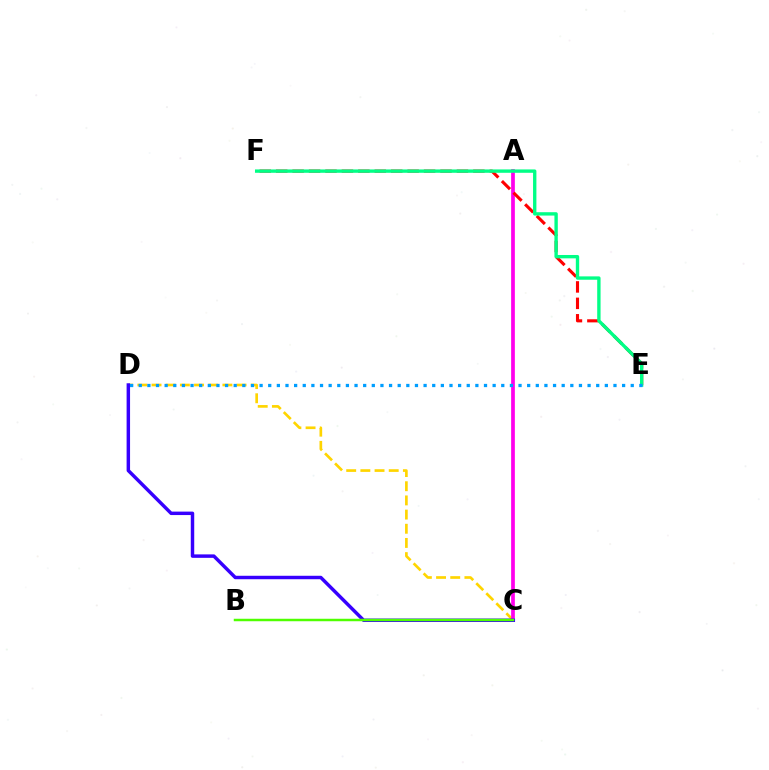{('C', 'D'): [{'color': '#ffd500', 'line_style': 'dashed', 'thickness': 1.93}, {'color': '#3700ff', 'line_style': 'solid', 'thickness': 2.49}], ('A', 'C'): [{'color': '#ff00ed', 'line_style': 'solid', 'thickness': 2.68}], ('E', 'F'): [{'color': '#ff0000', 'line_style': 'dashed', 'thickness': 2.23}, {'color': '#00ff86', 'line_style': 'solid', 'thickness': 2.42}], ('B', 'C'): [{'color': '#4fff00', 'line_style': 'solid', 'thickness': 1.78}], ('D', 'E'): [{'color': '#009eff', 'line_style': 'dotted', 'thickness': 2.35}]}